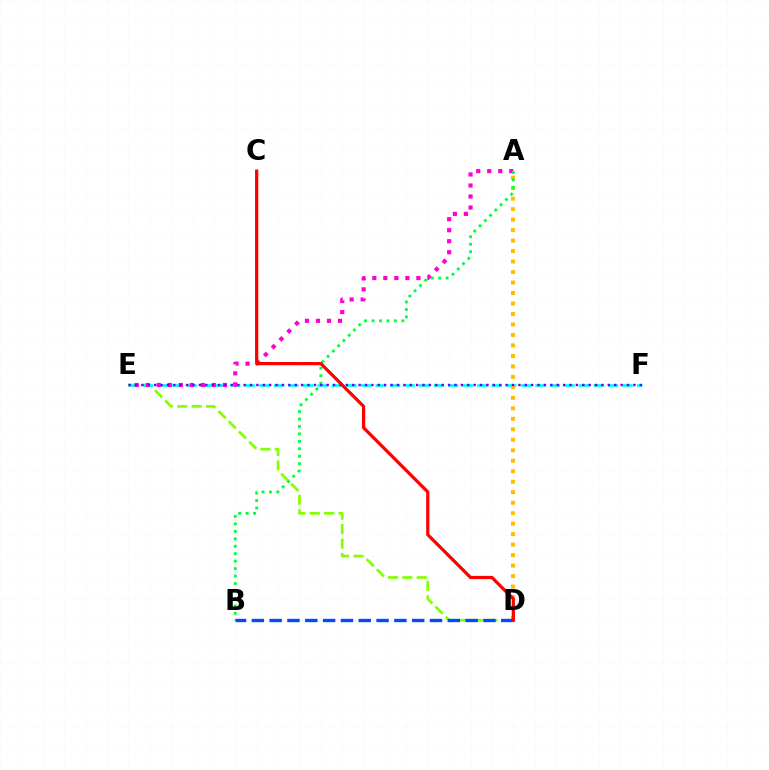{('D', 'E'): [{'color': '#84ff00', 'line_style': 'dashed', 'thickness': 1.96}], ('E', 'F'): [{'color': '#00fff6', 'line_style': 'dashed', 'thickness': 1.97}, {'color': '#7200ff', 'line_style': 'dotted', 'thickness': 1.74}], ('A', 'D'): [{'color': '#ffbd00', 'line_style': 'dotted', 'thickness': 2.85}], ('A', 'E'): [{'color': '#ff00cf', 'line_style': 'dotted', 'thickness': 2.99}], ('A', 'B'): [{'color': '#00ff39', 'line_style': 'dotted', 'thickness': 2.03}], ('B', 'D'): [{'color': '#004bff', 'line_style': 'dashed', 'thickness': 2.42}], ('C', 'D'): [{'color': '#ff0000', 'line_style': 'solid', 'thickness': 2.32}]}